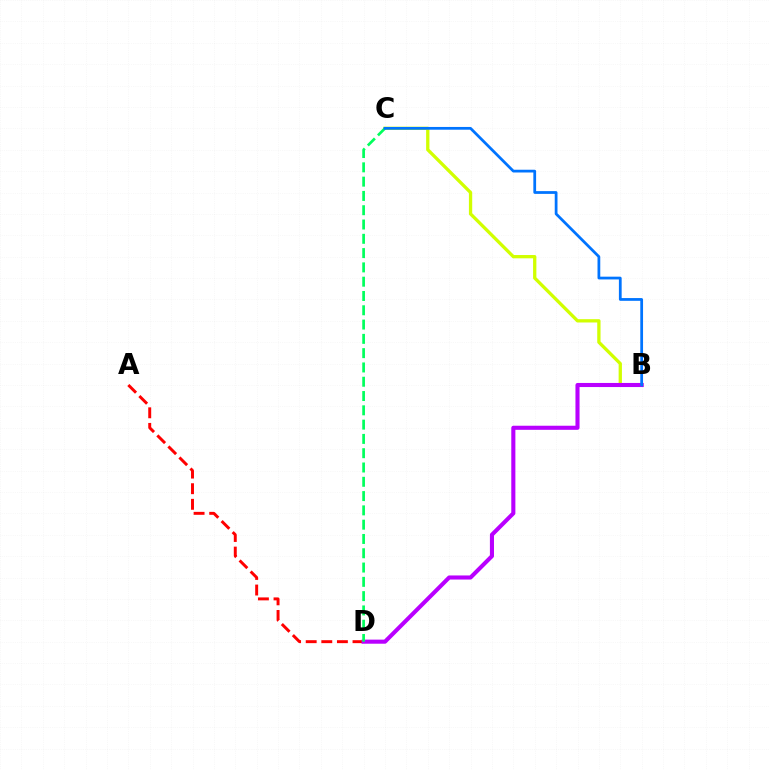{('B', 'C'): [{'color': '#d1ff00', 'line_style': 'solid', 'thickness': 2.38}, {'color': '#0074ff', 'line_style': 'solid', 'thickness': 1.99}], ('A', 'D'): [{'color': '#ff0000', 'line_style': 'dashed', 'thickness': 2.12}], ('B', 'D'): [{'color': '#b900ff', 'line_style': 'solid', 'thickness': 2.94}], ('C', 'D'): [{'color': '#00ff5c', 'line_style': 'dashed', 'thickness': 1.94}]}